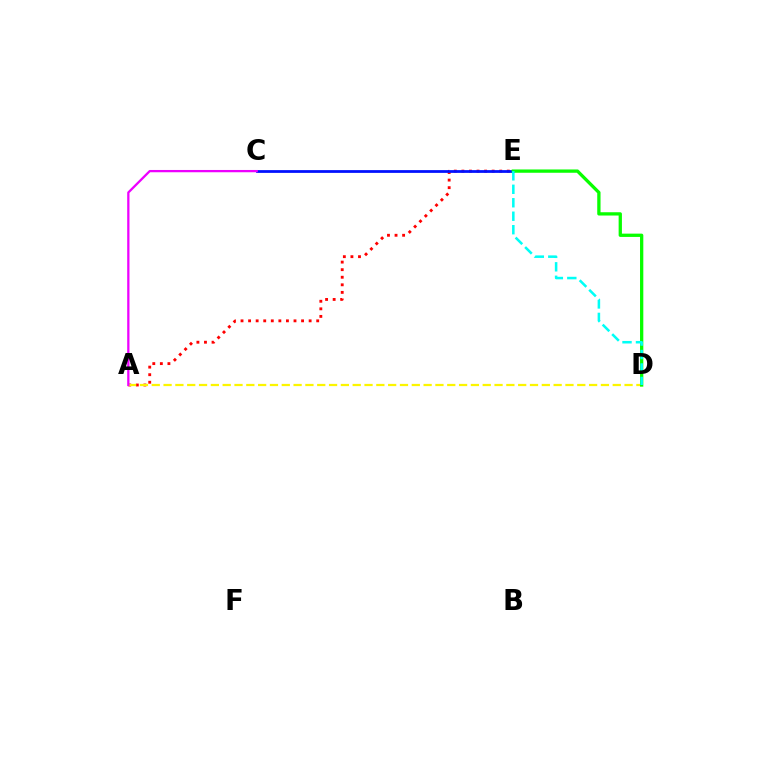{('A', 'E'): [{'color': '#ff0000', 'line_style': 'dotted', 'thickness': 2.06}], ('A', 'D'): [{'color': '#fcf500', 'line_style': 'dashed', 'thickness': 1.61}], ('C', 'E'): [{'color': '#0010ff', 'line_style': 'solid', 'thickness': 1.99}], ('D', 'E'): [{'color': '#08ff00', 'line_style': 'solid', 'thickness': 2.37}, {'color': '#00fff6', 'line_style': 'dashed', 'thickness': 1.83}], ('A', 'C'): [{'color': '#ee00ff', 'line_style': 'solid', 'thickness': 1.64}]}